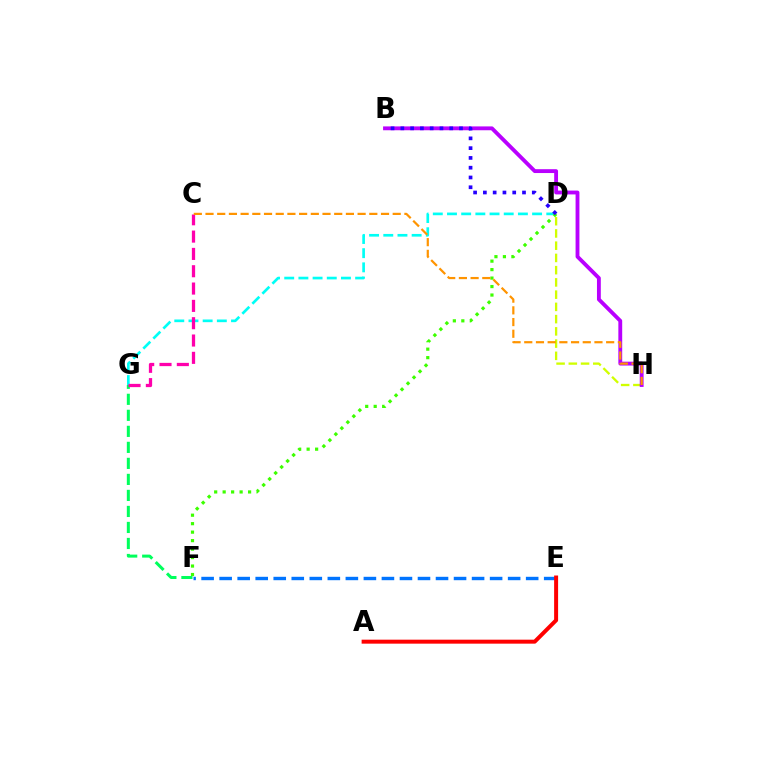{('D', 'G'): [{'color': '#00fff6', 'line_style': 'dashed', 'thickness': 1.93}], ('E', 'F'): [{'color': '#0074ff', 'line_style': 'dashed', 'thickness': 2.45}], ('D', 'F'): [{'color': '#3dff00', 'line_style': 'dotted', 'thickness': 2.3}], ('D', 'H'): [{'color': '#d1ff00', 'line_style': 'dashed', 'thickness': 1.66}], ('F', 'G'): [{'color': '#00ff5c', 'line_style': 'dashed', 'thickness': 2.18}], ('B', 'H'): [{'color': '#b900ff', 'line_style': 'solid', 'thickness': 2.77}], ('C', 'G'): [{'color': '#ff00ac', 'line_style': 'dashed', 'thickness': 2.35}], ('B', 'D'): [{'color': '#2500ff', 'line_style': 'dotted', 'thickness': 2.66}], ('A', 'E'): [{'color': '#ff0000', 'line_style': 'solid', 'thickness': 2.87}], ('C', 'H'): [{'color': '#ff9400', 'line_style': 'dashed', 'thickness': 1.59}]}